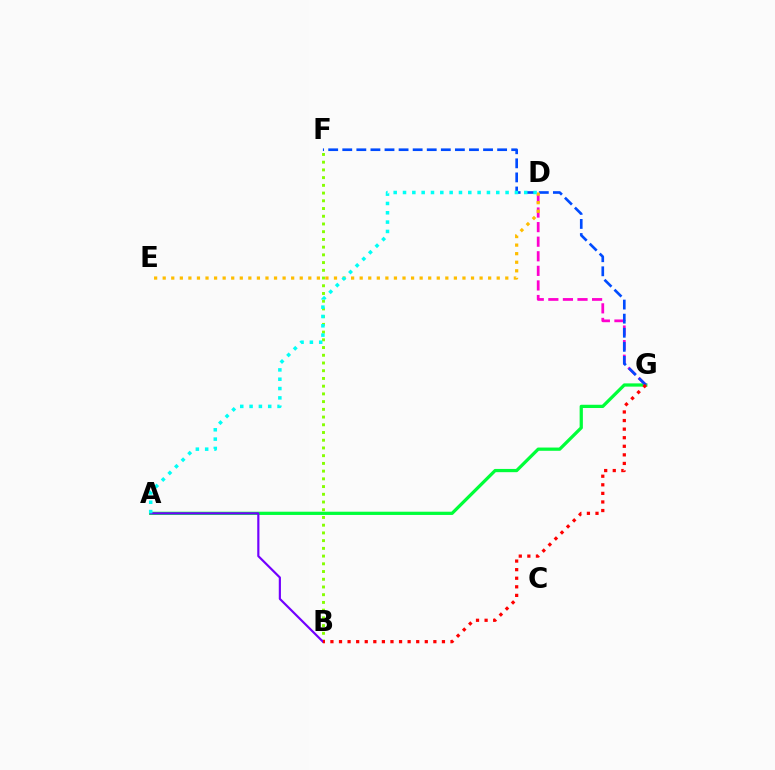{('A', 'G'): [{'color': '#00ff39', 'line_style': 'solid', 'thickness': 2.34}], ('B', 'F'): [{'color': '#84ff00', 'line_style': 'dotted', 'thickness': 2.1}], ('D', 'G'): [{'color': '#ff00cf', 'line_style': 'dashed', 'thickness': 1.98}], ('F', 'G'): [{'color': '#004bff', 'line_style': 'dashed', 'thickness': 1.91}], ('D', 'E'): [{'color': '#ffbd00', 'line_style': 'dotted', 'thickness': 2.33}], ('A', 'B'): [{'color': '#7200ff', 'line_style': 'solid', 'thickness': 1.56}], ('A', 'D'): [{'color': '#00fff6', 'line_style': 'dotted', 'thickness': 2.53}], ('B', 'G'): [{'color': '#ff0000', 'line_style': 'dotted', 'thickness': 2.33}]}